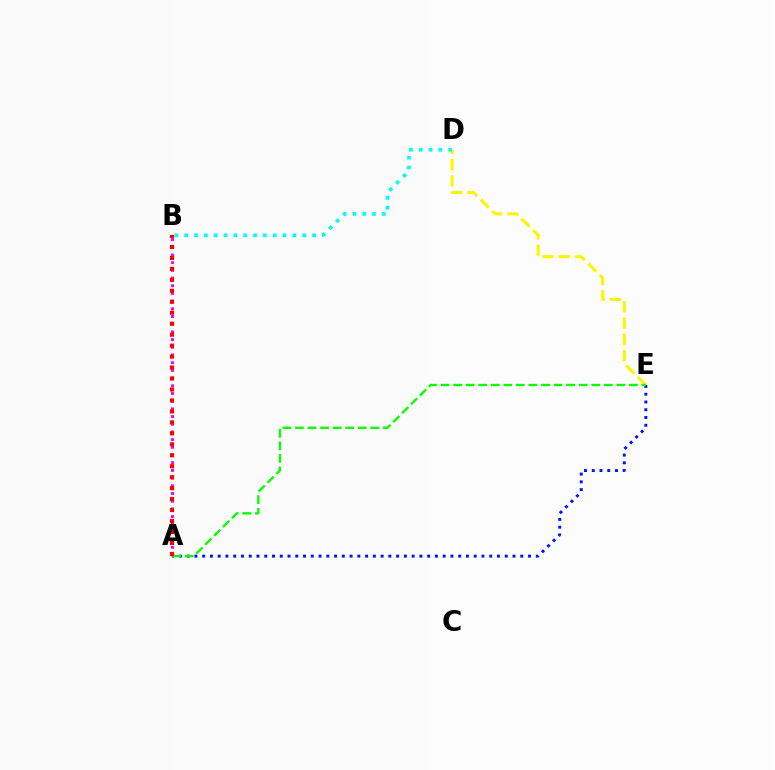{('D', 'E'): [{'color': '#fcf500', 'line_style': 'dashed', 'thickness': 2.21}], ('A', 'E'): [{'color': '#0010ff', 'line_style': 'dotted', 'thickness': 2.11}, {'color': '#08ff00', 'line_style': 'dashed', 'thickness': 1.71}], ('A', 'B'): [{'color': '#ee00ff', 'line_style': 'dotted', 'thickness': 2.09}, {'color': '#ff0000', 'line_style': 'dotted', 'thickness': 2.98}], ('B', 'D'): [{'color': '#00fff6', 'line_style': 'dotted', 'thickness': 2.67}]}